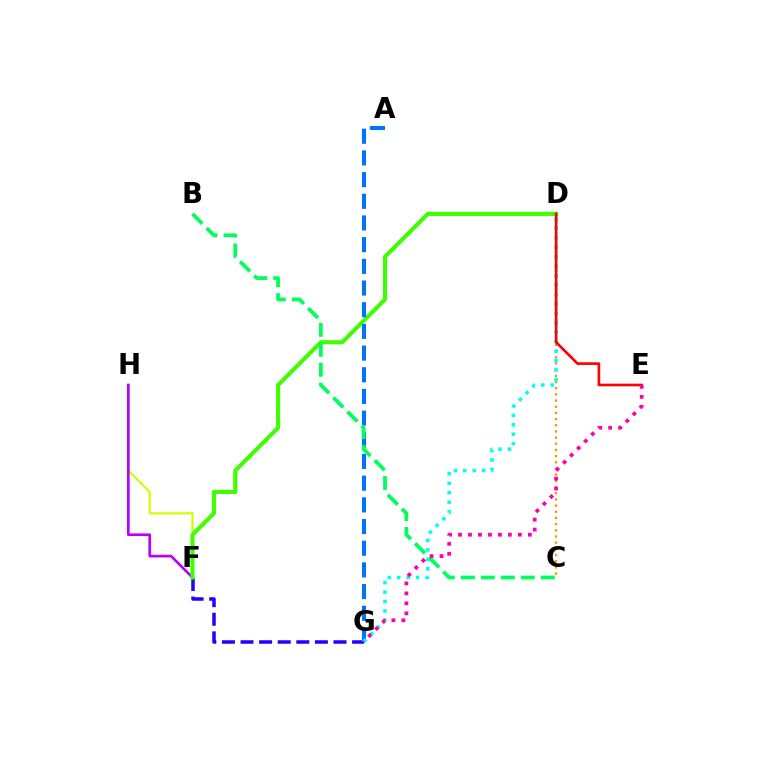{('F', 'H'): [{'color': '#d1ff00', 'line_style': 'solid', 'thickness': 1.57}, {'color': '#b900ff', 'line_style': 'solid', 'thickness': 1.94}], ('C', 'D'): [{'color': '#ff9400', 'line_style': 'dotted', 'thickness': 1.68}], ('F', 'G'): [{'color': '#2500ff', 'line_style': 'dashed', 'thickness': 2.53}], ('D', 'F'): [{'color': '#3dff00', 'line_style': 'solid', 'thickness': 2.94}], ('A', 'G'): [{'color': '#0074ff', 'line_style': 'dashed', 'thickness': 2.95}], ('D', 'G'): [{'color': '#00fff6', 'line_style': 'dotted', 'thickness': 2.56}], ('D', 'E'): [{'color': '#ff0000', 'line_style': 'solid', 'thickness': 1.91}], ('B', 'C'): [{'color': '#00ff5c', 'line_style': 'dashed', 'thickness': 2.71}], ('E', 'G'): [{'color': '#ff00ac', 'line_style': 'dotted', 'thickness': 2.71}]}